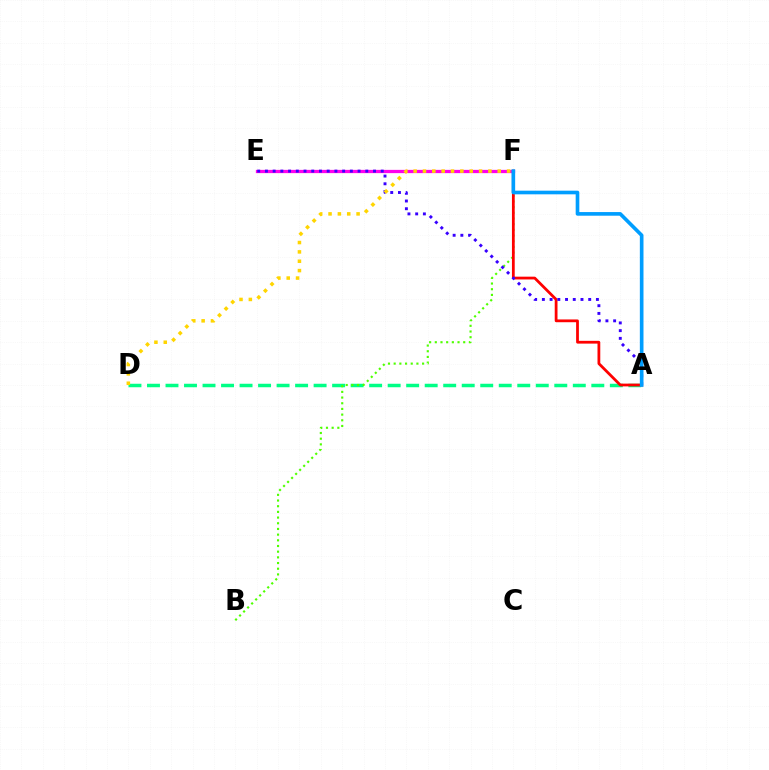{('A', 'D'): [{'color': '#00ff86', 'line_style': 'dashed', 'thickness': 2.52}], ('B', 'F'): [{'color': '#4fff00', 'line_style': 'dotted', 'thickness': 1.54}], ('A', 'F'): [{'color': '#ff0000', 'line_style': 'solid', 'thickness': 2.0}, {'color': '#009eff', 'line_style': 'solid', 'thickness': 2.62}], ('E', 'F'): [{'color': '#ff00ed', 'line_style': 'solid', 'thickness': 2.35}], ('A', 'E'): [{'color': '#3700ff', 'line_style': 'dotted', 'thickness': 2.1}], ('D', 'F'): [{'color': '#ffd500', 'line_style': 'dotted', 'thickness': 2.54}]}